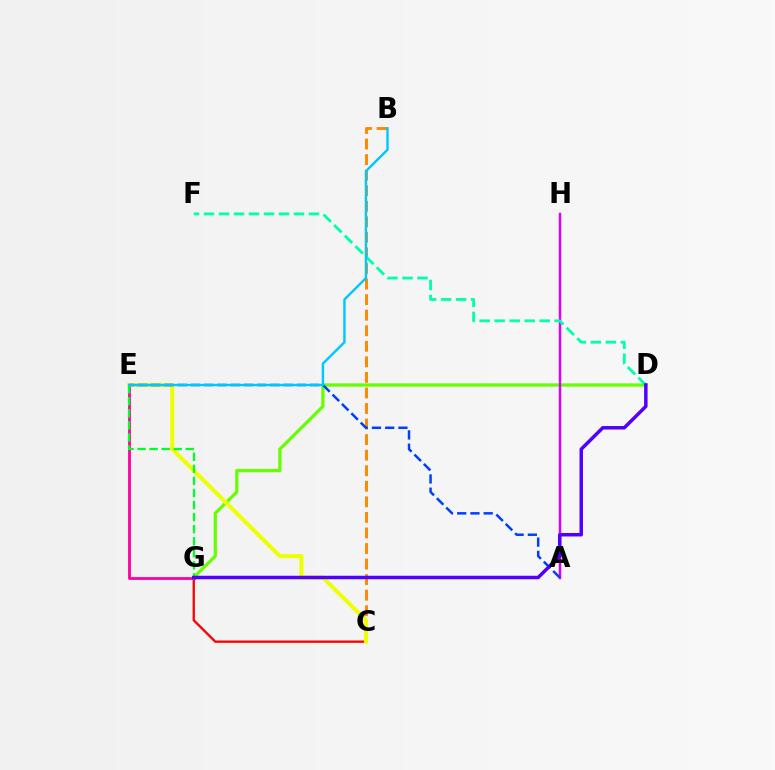{('B', 'C'): [{'color': '#ff8800', 'line_style': 'dashed', 'thickness': 2.11}], ('C', 'G'): [{'color': '#ff0000', 'line_style': 'solid', 'thickness': 1.67}], ('E', 'G'): [{'color': '#ff00a0', 'line_style': 'solid', 'thickness': 2.03}, {'color': '#00ff27', 'line_style': 'dashed', 'thickness': 1.64}], ('D', 'G'): [{'color': '#66ff00', 'line_style': 'solid', 'thickness': 2.34}, {'color': '#4f00ff', 'line_style': 'solid', 'thickness': 2.51}], ('C', 'E'): [{'color': '#eeff00', 'line_style': 'solid', 'thickness': 2.88}], ('A', 'H'): [{'color': '#d600ff', 'line_style': 'solid', 'thickness': 1.79}], ('D', 'F'): [{'color': '#00ffaf', 'line_style': 'dashed', 'thickness': 2.04}], ('A', 'E'): [{'color': '#003fff', 'line_style': 'dashed', 'thickness': 1.8}], ('B', 'E'): [{'color': '#00c7ff', 'line_style': 'solid', 'thickness': 1.74}]}